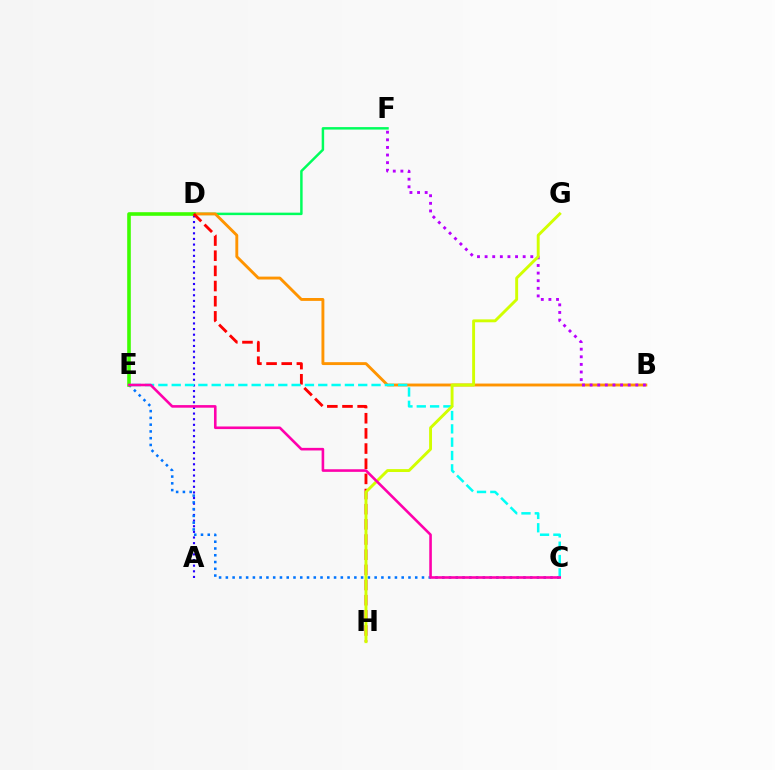{('D', 'F'): [{'color': '#00ff5c', 'line_style': 'solid', 'thickness': 1.78}], ('A', 'D'): [{'color': '#2500ff', 'line_style': 'dotted', 'thickness': 1.53}], ('B', 'D'): [{'color': '#ff9400', 'line_style': 'solid', 'thickness': 2.08}], ('C', 'E'): [{'color': '#0074ff', 'line_style': 'dotted', 'thickness': 1.84}, {'color': '#00fff6', 'line_style': 'dashed', 'thickness': 1.81}, {'color': '#ff00ac', 'line_style': 'solid', 'thickness': 1.87}], ('D', 'E'): [{'color': '#3dff00', 'line_style': 'solid', 'thickness': 2.59}], ('D', 'H'): [{'color': '#ff0000', 'line_style': 'dashed', 'thickness': 2.06}], ('B', 'F'): [{'color': '#b900ff', 'line_style': 'dotted', 'thickness': 2.07}], ('G', 'H'): [{'color': '#d1ff00', 'line_style': 'solid', 'thickness': 2.09}]}